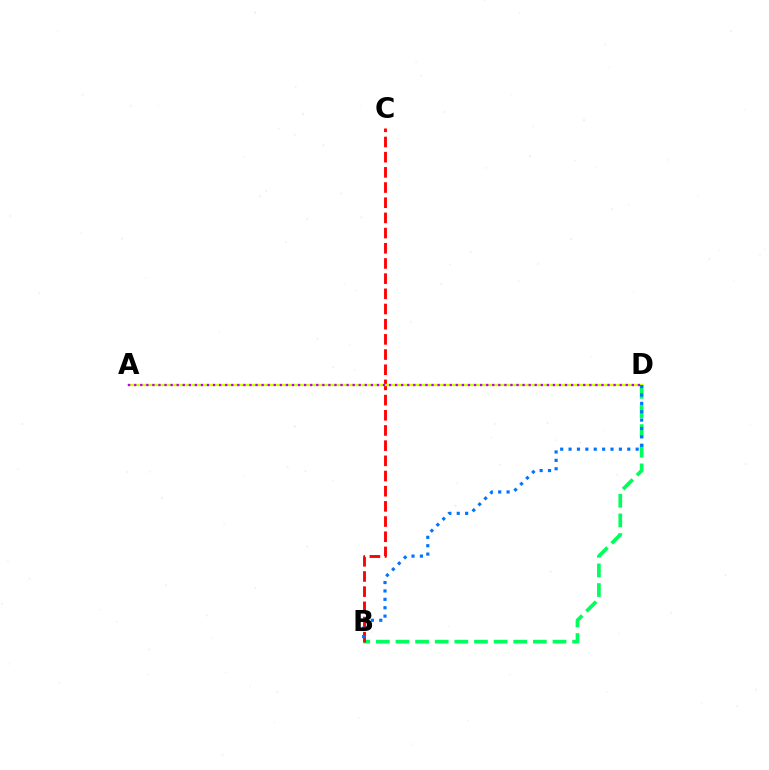{('B', 'D'): [{'color': '#00ff5c', 'line_style': 'dashed', 'thickness': 2.67}, {'color': '#0074ff', 'line_style': 'dotted', 'thickness': 2.28}], ('B', 'C'): [{'color': '#ff0000', 'line_style': 'dashed', 'thickness': 2.06}], ('A', 'D'): [{'color': '#d1ff00', 'line_style': 'solid', 'thickness': 1.62}, {'color': '#b900ff', 'line_style': 'dotted', 'thickness': 1.65}]}